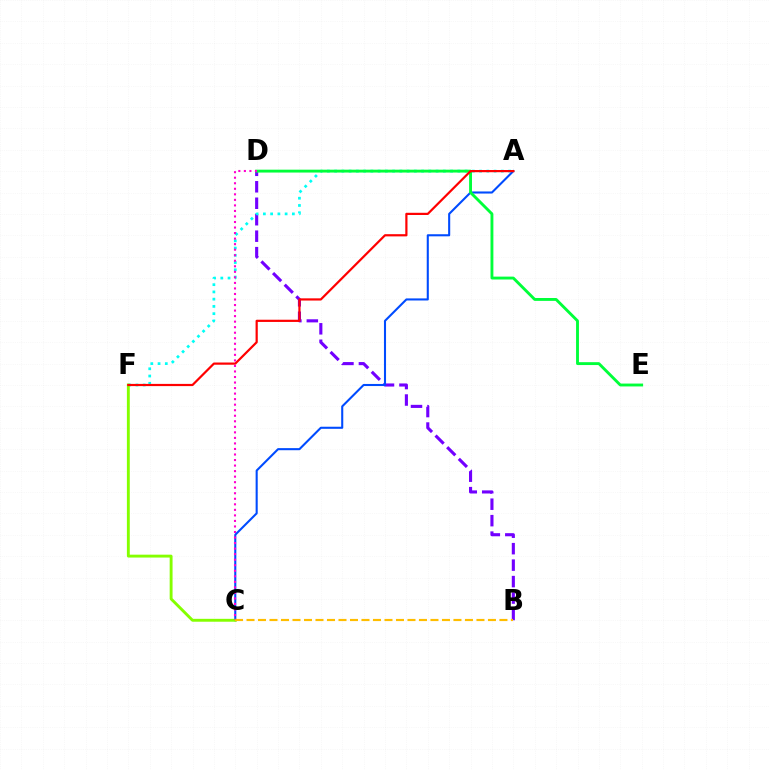{('B', 'D'): [{'color': '#7200ff', 'line_style': 'dashed', 'thickness': 2.24}], ('A', 'F'): [{'color': '#00fff6', 'line_style': 'dotted', 'thickness': 1.97}, {'color': '#ff0000', 'line_style': 'solid', 'thickness': 1.59}], ('A', 'C'): [{'color': '#004bff', 'line_style': 'solid', 'thickness': 1.5}], ('C', 'F'): [{'color': '#84ff00', 'line_style': 'solid', 'thickness': 2.08}], ('D', 'E'): [{'color': '#00ff39', 'line_style': 'solid', 'thickness': 2.07}], ('B', 'C'): [{'color': '#ffbd00', 'line_style': 'dashed', 'thickness': 1.56}], ('C', 'D'): [{'color': '#ff00cf', 'line_style': 'dotted', 'thickness': 1.5}]}